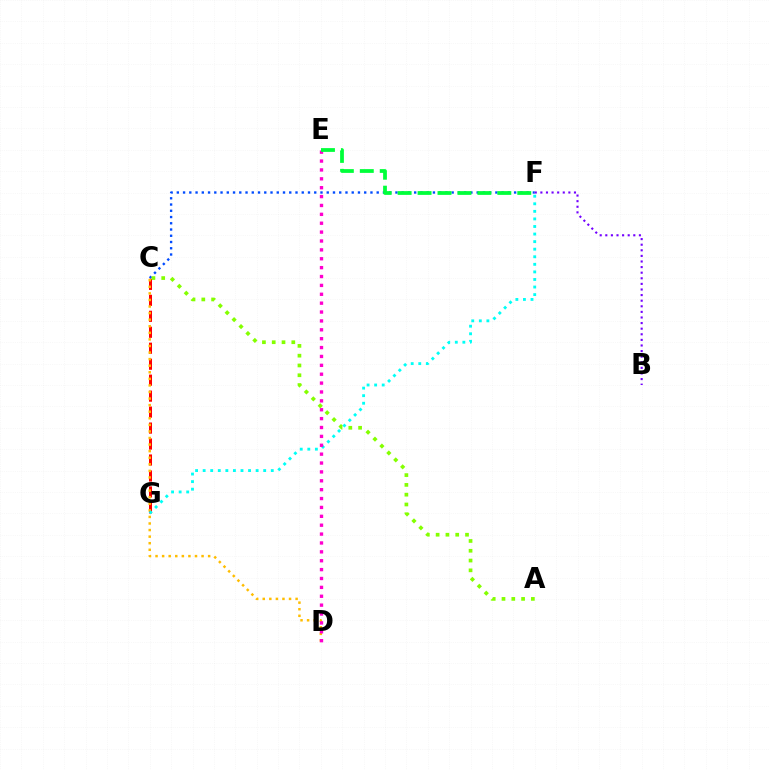{('C', 'F'): [{'color': '#004bff', 'line_style': 'dotted', 'thickness': 1.7}], ('C', 'G'): [{'color': '#ff0000', 'line_style': 'dashed', 'thickness': 2.17}], ('C', 'D'): [{'color': '#ffbd00', 'line_style': 'dotted', 'thickness': 1.79}], ('F', 'G'): [{'color': '#00fff6', 'line_style': 'dotted', 'thickness': 2.06}], ('D', 'E'): [{'color': '#ff00cf', 'line_style': 'dotted', 'thickness': 2.41}], ('E', 'F'): [{'color': '#00ff39', 'line_style': 'dashed', 'thickness': 2.71}], ('B', 'F'): [{'color': '#7200ff', 'line_style': 'dotted', 'thickness': 1.52}], ('A', 'C'): [{'color': '#84ff00', 'line_style': 'dotted', 'thickness': 2.66}]}